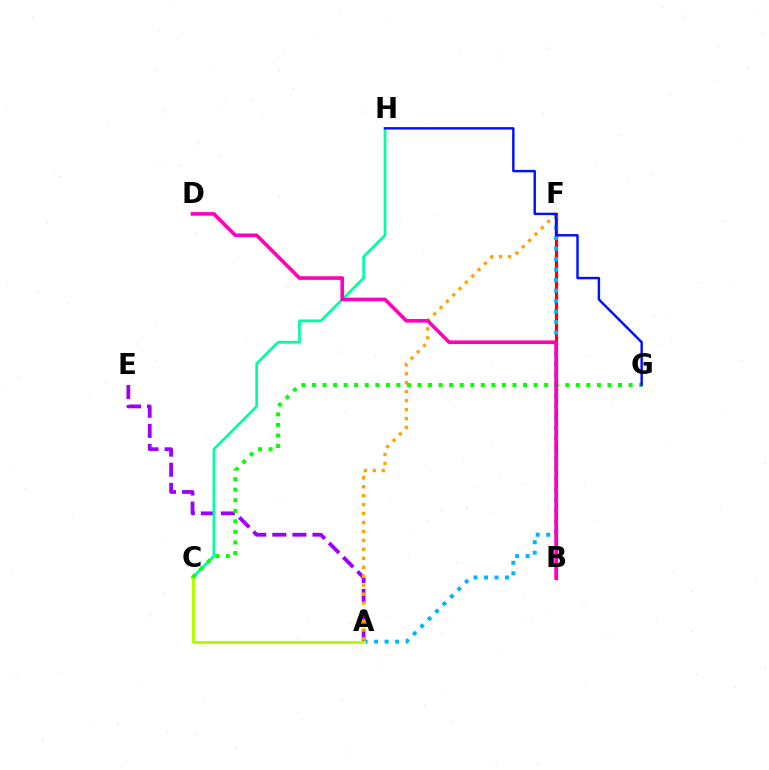{('A', 'E'): [{'color': '#9b00ff', 'line_style': 'dashed', 'thickness': 2.73}], ('C', 'H'): [{'color': '#00ff9d', 'line_style': 'solid', 'thickness': 1.94}], ('B', 'F'): [{'color': '#ff0000', 'line_style': 'solid', 'thickness': 2.33}], ('A', 'F'): [{'color': '#00b5ff', 'line_style': 'dotted', 'thickness': 2.85}, {'color': '#ffa500', 'line_style': 'dotted', 'thickness': 2.43}], ('A', 'C'): [{'color': '#b3ff00', 'line_style': 'solid', 'thickness': 2.18}], ('C', 'G'): [{'color': '#08ff00', 'line_style': 'dotted', 'thickness': 2.87}], ('G', 'H'): [{'color': '#0010ff', 'line_style': 'solid', 'thickness': 1.75}], ('B', 'D'): [{'color': '#ff00bd', 'line_style': 'solid', 'thickness': 2.62}]}